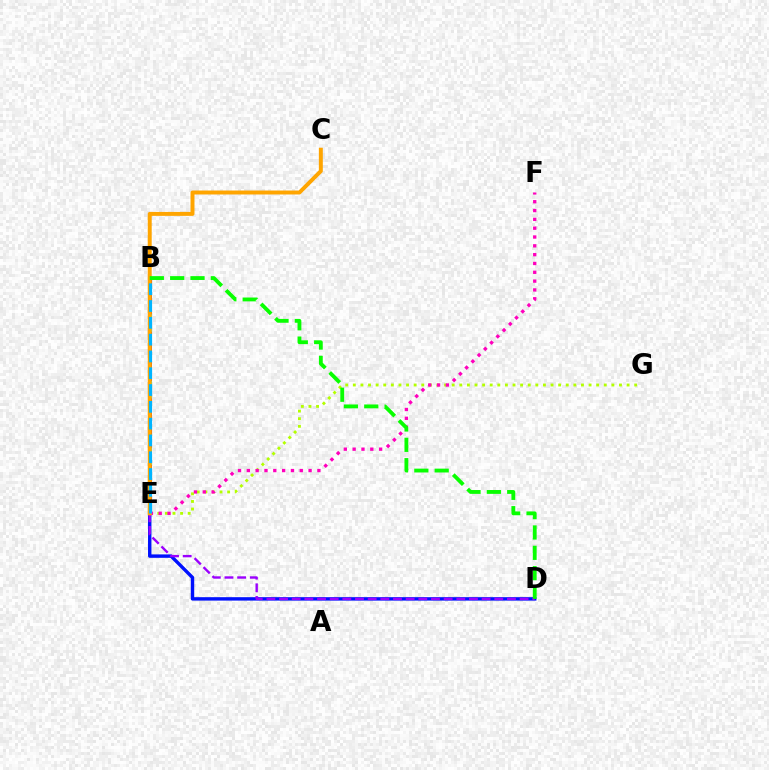{('B', 'E'): [{'color': '#00ff9d', 'line_style': 'solid', 'thickness': 1.83}, {'color': '#ff0000', 'line_style': 'dashed', 'thickness': 1.81}, {'color': '#00b5ff', 'line_style': 'dashed', 'thickness': 2.28}], ('D', 'E'): [{'color': '#0010ff', 'line_style': 'solid', 'thickness': 2.46}, {'color': '#9b00ff', 'line_style': 'dashed', 'thickness': 1.72}], ('E', 'G'): [{'color': '#b3ff00', 'line_style': 'dotted', 'thickness': 2.07}], ('E', 'F'): [{'color': '#ff00bd', 'line_style': 'dotted', 'thickness': 2.4}], ('C', 'E'): [{'color': '#ffa500', 'line_style': 'solid', 'thickness': 2.85}], ('B', 'D'): [{'color': '#08ff00', 'line_style': 'dashed', 'thickness': 2.76}]}